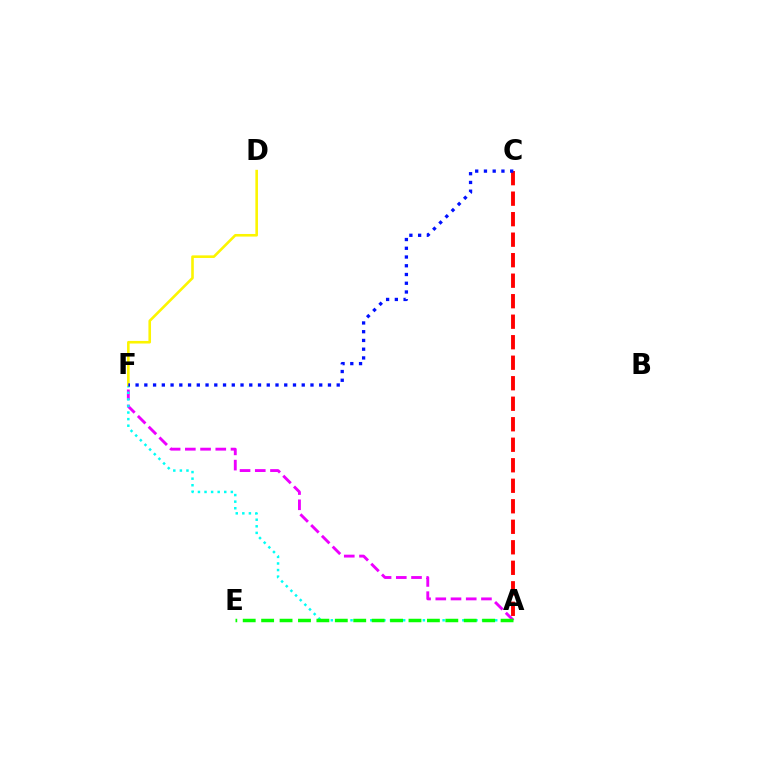{('A', 'F'): [{'color': '#ee00ff', 'line_style': 'dashed', 'thickness': 2.07}, {'color': '#00fff6', 'line_style': 'dotted', 'thickness': 1.79}], ('A', 'E'): [{'color': '#08ff00', 'line_style': 'dashed', 'thickness': 2.5}], ('D', 'F'): [{'color': '#fcf500', 'line_style': 'solid', 'thickness': 1.87}], ('A', 'C'): [{'color': '#ff0000', 'line_style': 'dashed', 'thickness': 2.79}], ('C', 'F'): [{'color': '#0010ff', 'line_style': 'dotted', 'thickness': 2.38}]}